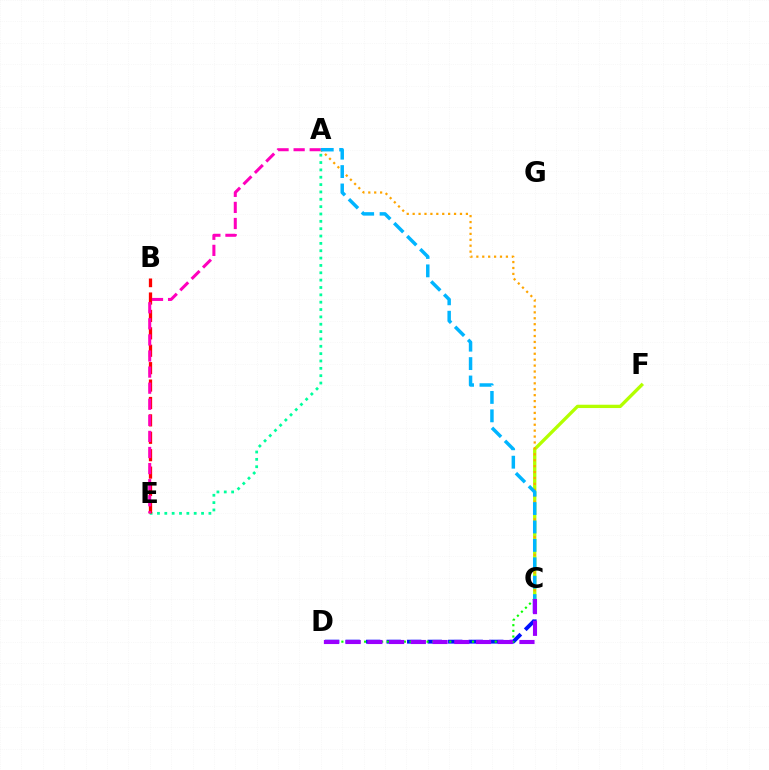{('C', 'D'): [{'color': '#0010ff', 'line_style': 'dashed', 'thickness': 2.79}, {'color': '#08ff00', 'line_style': 'dotted', 'thickness': 1.54}, {'color': '#9b00ff', 'line_style': 'dashed', 'thickness': 2.95}], ('C', 'F'): [{'color': '#b3ff00', 'line_style': 'solid', 'thickness': 2.39}], ('A', 'E'): [{'color': '#00ff9d', 'line_style': 'dotted', 'thickness': 2.0}, {'color': '#ff00bd', 'line_style': 'dashed', 'thickness': 2.18}], ('B', 'E'): [{'color': '#ff0000', 'line_style': 'dashed', 'thickness': 2.36}], ('A', 'C'): [{'color': '#ffa500', 'line_style': 'dotted', 'thickness': 1.61}, {'color': '#00b5ff', 'line_style': 'dashed', 'thickness': 2.5}]}